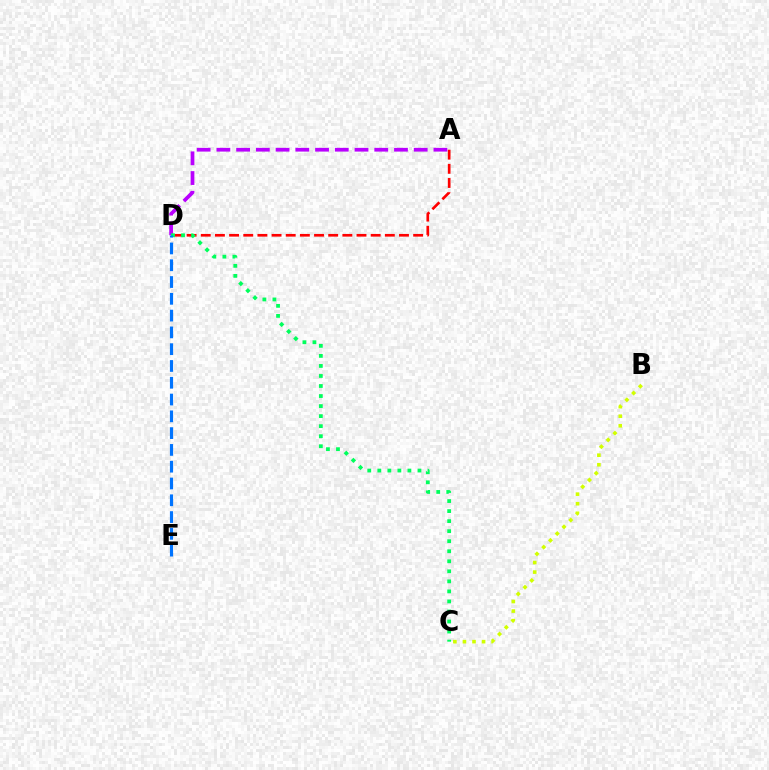{('A', 'D'): [{'color': '#b900ff', 'line_style': 'dashed', 'thickness': 2.68}, {'color': '#ff0000', 'line_style': 'dashed', 'thickness': 1.92}], ('B', 'C'): [{'color': '#d1ff00', 'line_style': 'dotted', 'thickness': 2.6}], ('C', 'D'): [{'color': '#00ff5c', 'line_style': 'dotted', 'thickness': 2.73}], ('D', 'E'): [{'color': '#0074ff', 'line_style': 'dashed', 'thickness': 2.28}]}